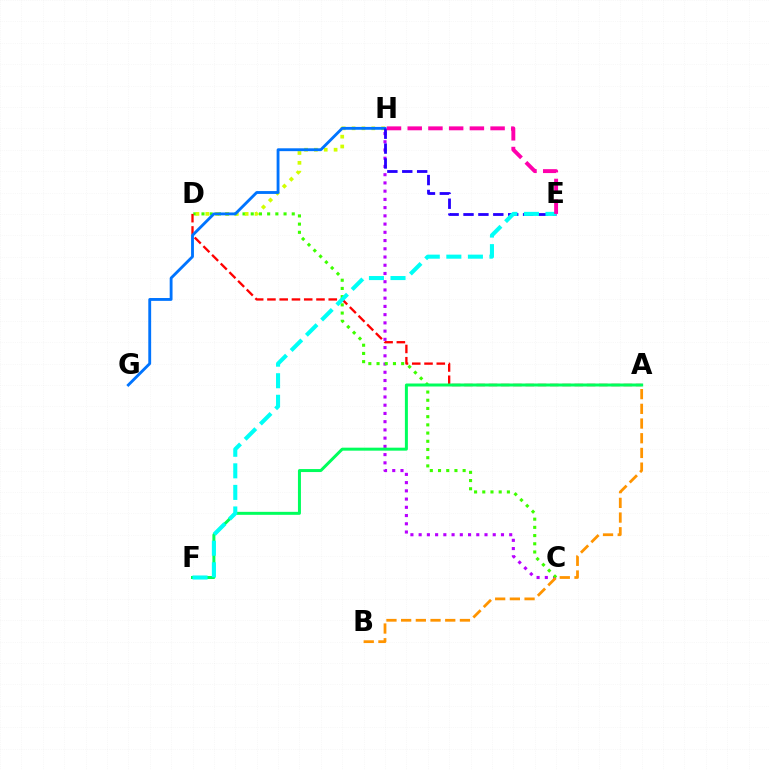{('C', 'H'): [{'color': '#b900ff', 'line_style': 'dotted', 'thickness': 2.24}], ('C', 'D'): [{'color': '#3dff00', 'line_style': 'dotted', 'thickness': 2.23}], ('A', 'D'): [{'color': '#ff0000', 'line_style': 'dashed', 'thickness': 1.67}], ('A', 'F'): [{'color': '#00ff5c', 'line_style': 'solid', 'thickness': 2.15}], ('D', 'H'): [{'color': '#d1ff00', 'line_style': 'dotted', 'thickness': 2.68}], ('A', 'B'): [{'color': '#ff9400', 'line_style': 'dashed', 'thickness': 2.0}], ('G', 'H'): [{'color': '#0074ff', 'line_style': 'solid', 'thickness': 2.05}], ('E', 'H'): [{'color': '#2500ff', 'line_style': 'dashed', 'thickness': 2.02}, {'color': '#ff00ac', 'line_style': 'dashed', 'thickness': 2.81}], ('E', 'F'): [{'color': '#00fff6', 'line_style': 'dashed', 'thickness': 2.93}]}